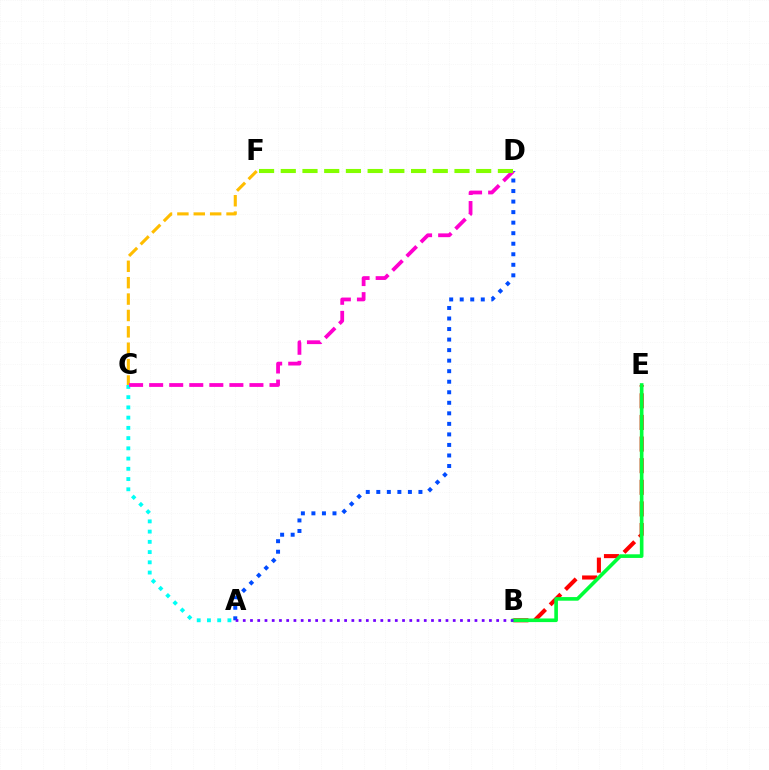{('C', 'F'): [{'color': '#ffbd00', 'line_style': 'dashed', 'thickness': 2.23}], ('A', 'D'): [{'color': '#004bff', 'line_style': 'dotted', 'thickness': 2.86}], ('A', 'C'): [{'color': '#00fff6', 'line_style': 'dotted', 'thickness': 2.78}], ('B', 'E'): [{'color': '#ff0000', 'line_style': 'dashed', 'thickness': 2.94}, {'color': '#00ff39', 'line_style': 'solid', 'thickness': 2.61}], ('C', 'D'): [{'color': '#ff00cf', 'line_style': 'dashed', 'thickness': 2.72}], ('A', 'B'): [{'color': '#7200ff', 'line_style': 'dotted', 'thickness': 1.97}], ('D', 'F'): [{'color': '#84ff00', 'line_style': 'dashed', 'thickness': 2.95}]}